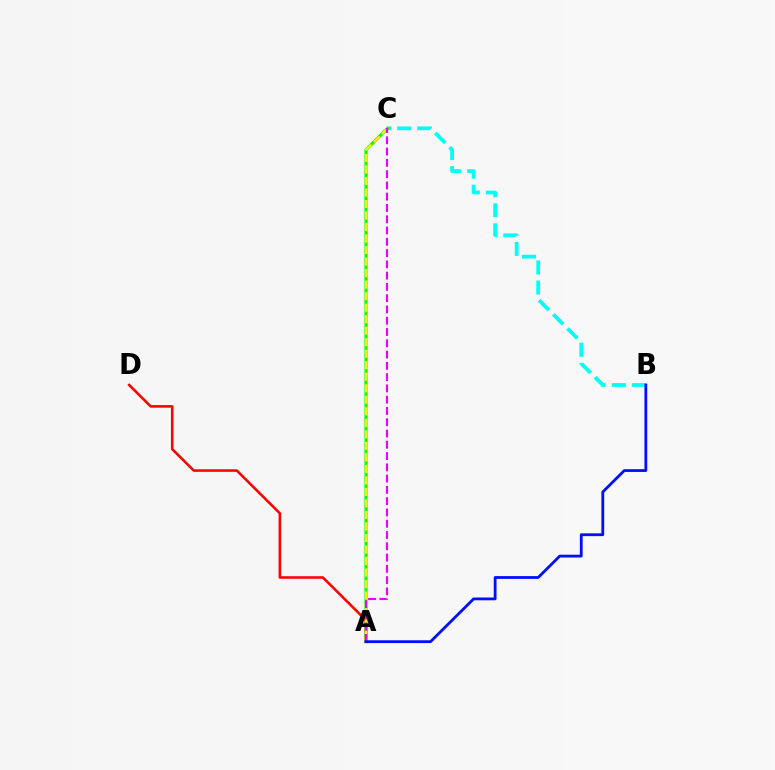{('B', 'C'): [{'color': '#00fff6', 'line_style': 'dashed', 'thickness': 2.72}], ('A', 'C'): [{'color': '#08ff00', 'line_style': 'solid', 'thickness': 2.22}, {'color': '#fcf500', 'line_style': 'dashed', 'thickness': 1.56}, {'color': '#ee00ff', 'line_style': 'dashed', 'thickness': 1.53}], ('A', 'D'): [{'color': '#ff0000', 'line_style': 'solid', 'thickness': 1.85}], ('A', 'B'): [{'color': '#0010ff', 'line_style': 'solid', 'thickness': 2.02}]}